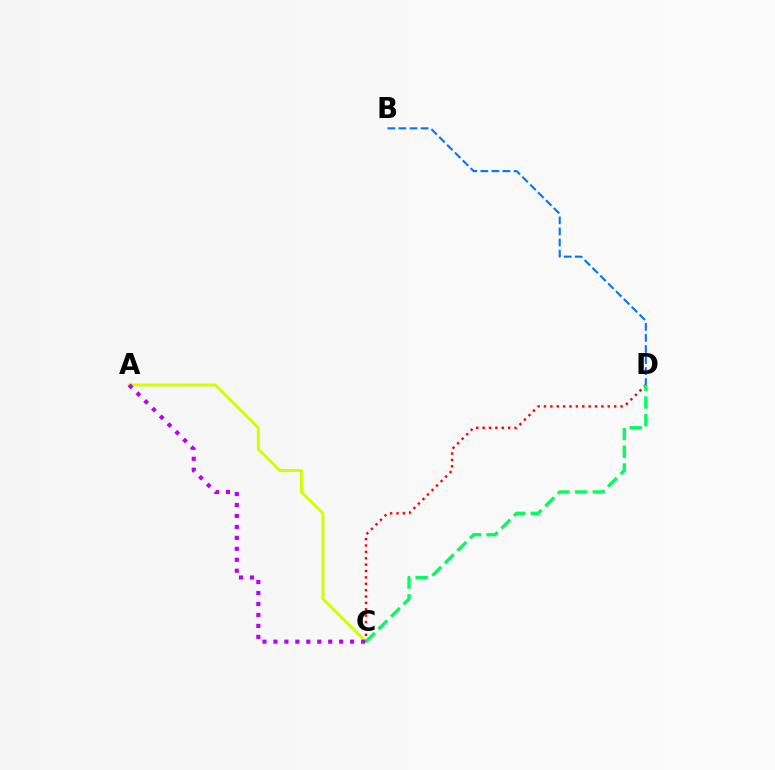{('B', 'D'): [{'color': '#0074ff', 'line_style': 'dashed', 'thickness': 1.5}], ('A', 'C'): [{'color': '#d1ff00', 'line_style': 'solid', 'thickness': 2.16}, {'color': '#b900ff', 'line_style': 'dotted', 'thickness': 2.98}], ('C', 'D'): [{'color': '#ff0000', 'line_style': 'dotted', 'thickness': 1.73}, {'color': '#00ff5c', 'line_style': 'dashed', 'thickness': 2.4}]}